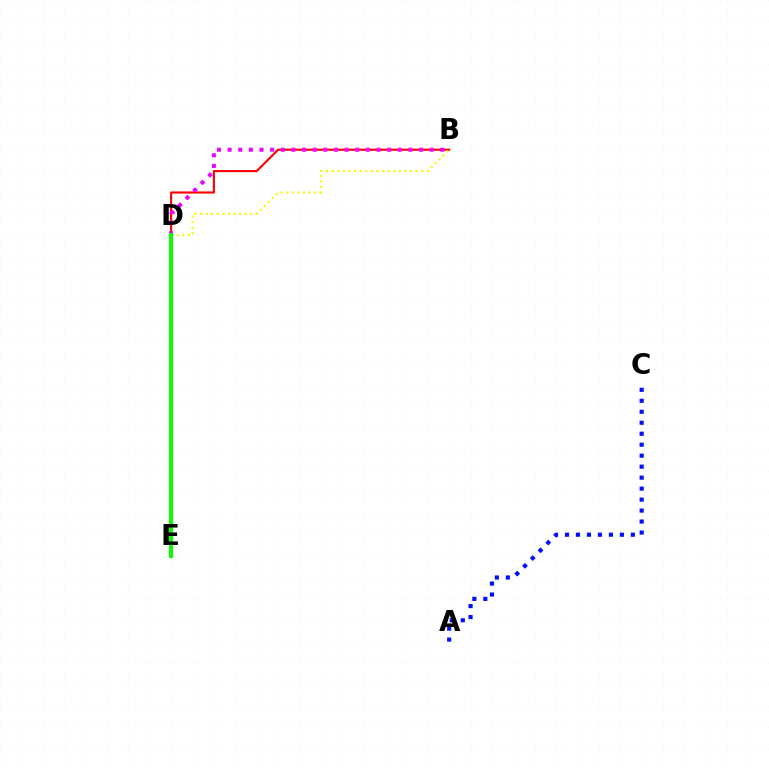{('B', 'D'): [{'color': '#ff0000', 'line_style': 'solid', 'thickness': 1.53}, {'color': '#ee00ff', 'line_style': 'dotted', 'thickness': 2.89}, {'color': '#fcf500', 'line_style': 'dotted', 'thickness': 1.52}], ('D', 'E'): [{'color': '#00fff6', 'line_style': 'dashed', 'thickness': 2.75}, {'color': '#08ff00', 'line_style': 'solid', 'thickness': 2.89}], ('A', 'C'): [{'color': '#0010ff', 'line_style': 'dotted', 'thickness': 2.98}]}